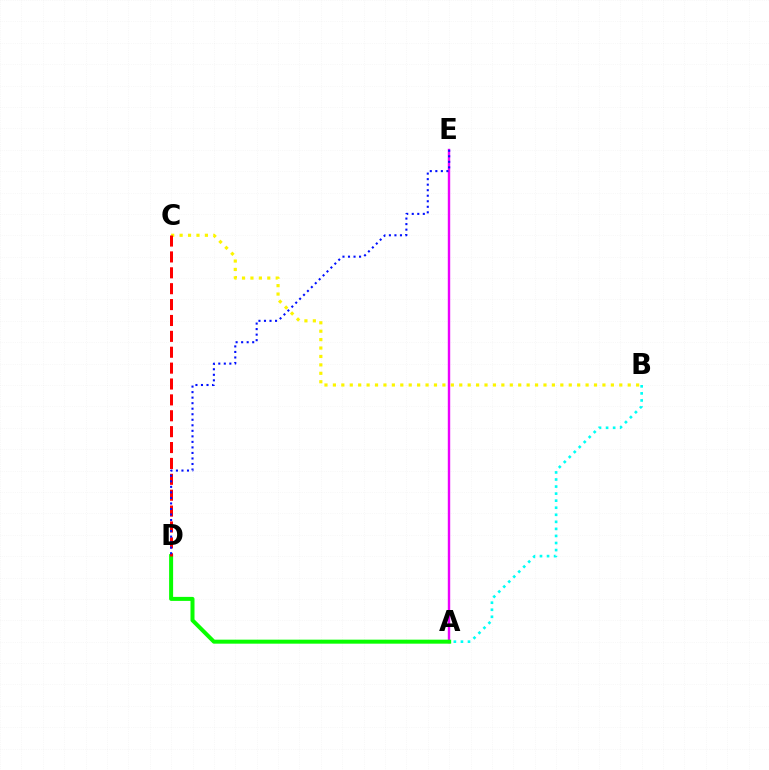{('A', 'E'): [{'color': '#ee00ff', 'line_style': 'solid', 'thickness': 1.73}], ('B', 'C'): [{'color': '#fcf500', 'line_style': 'dotted', 'thickness': 2.29}], ('A', 'D'): [{'color': '#08ff00', 'line_style': 'solid', 'thickness': 2.88}], ('C', 'D'): [{'color': '#ff0000', 'line_style': 'dashed', 'thickness': 2.16}], ('D', 'E'): [{'color': '#0010ff', 'line_style': 'dotted', 'thickness': 1.5}], ('A', 'B'): [{'color': '#00fff6', 'line_style': 'dotted', 'thickness': 1.92}]}